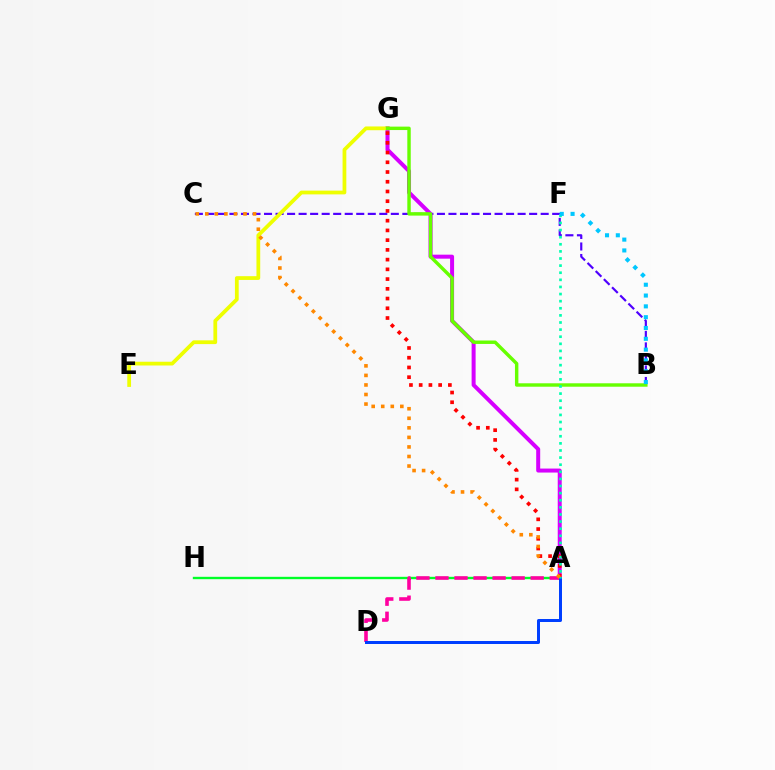{('B', 'C'): [{'color': '#4f00ff', 'line_style': 'dashed', 'thickness': 1.57}], ('A', 'G'): [{'color': '#d600ff', 'line_style': 'solid', 'thickness': 2.88}, {'color': '#ff0000', 'line_style': 'dotted', 'thickness': 2.64}], ('A', 'H'): [{'color': '#00ff27', 'line_style': 'solid', 'thickness': 1.7}], ('E', 'G'): [{'color': '#eeff00', 'line_style': 'solid', 'thickness': 2.71}], ('A', 'D'): [{'color': '#ff00a0', 'line_style': 'dashed', 'thickness': 2.59}, {'color': '#003fff', 'line_style': 'solid', 'thickness': 2.16}], ('B', 'G'): [{'color': '#66ff00', 'line_style': 'solid', 'thickness': 2.47}], ('A', 'F'): [{'color': '#00ffaf', 'line_style': 'dotted', 'thickness': 1.93}], ('A', 'C'): [{'color': '#ff8800', 'line_style': 'dotted', 'thickness': 2.59}], ('B', 'F'): [{'color': '#00c7ff', 'line_style': 'dotted', 'thickness': 2.94}]}